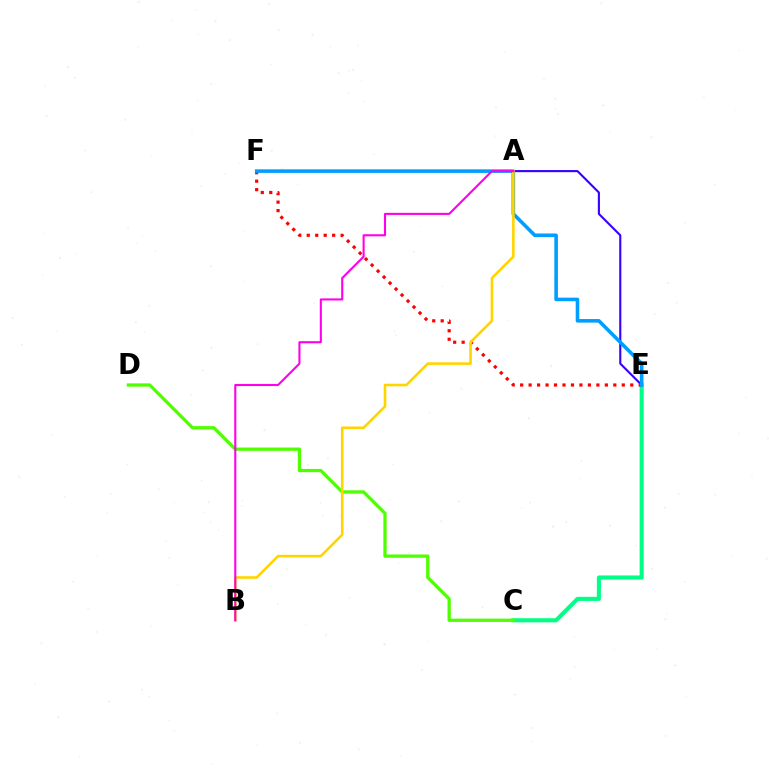{('C', 'E'): [{'color': '#00ff86', 'line_style': 'solid', 'thickness': 2.95}], ('A', 'E'): [{'color': '#3700ff', 'line_style': 'solid', 'thickness': 1.51}], ('C', 'D'): [{'color': '#4fff00', 'line_style': 'solid', 'thickness': 2.36}], ('E', 'F'): [{'color': '#ff0000', 'line_style': 'dotted', 'thickness': 2.3}, {'color': '#009eff', 'line_style': 'solid', 'thickness': 2.58}], ('A', 'B'): [{'color': '#ffd500', 'line_style': 'solid', 'thickness': 1.88}, {'color': '#ff00ed', 'line_style': 'solid', 'thickness': 1.51}]}